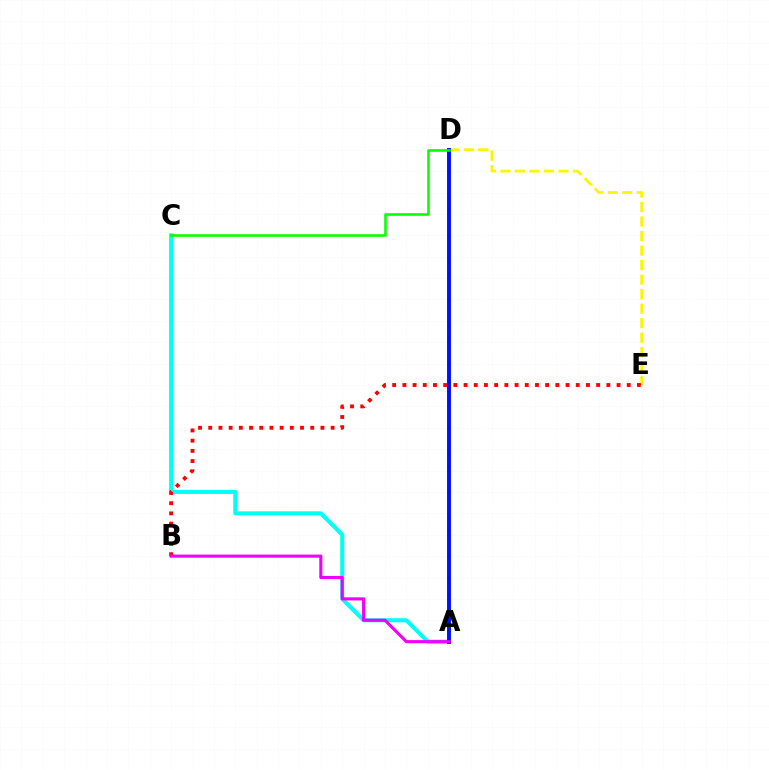{('D', 'E'): [{'color': '#fcf500', 'line_style': 'dashed', 'thickness': 1.97}], ('A', 'C'): [{'color': '#00fff6', 'line_style': 'solid', 'thickness': 2.9}], ('A', 'D'): [{'color': '#0010ff', 'line_style': 'solid', 'thickness': 2.83}], ('B', 'E'): [{'color': '#ff0000', 'line_style': 'dotted', 'thickness': 2.77}], ('A', 'B'): [{'color': '#ee00ff', 'line_style': 'solid', 'thickness': 2.23}], ('C', 'D'): [{'color': '#08ff00', 'line_style': 'solid', 'thickness': 1.85}]}